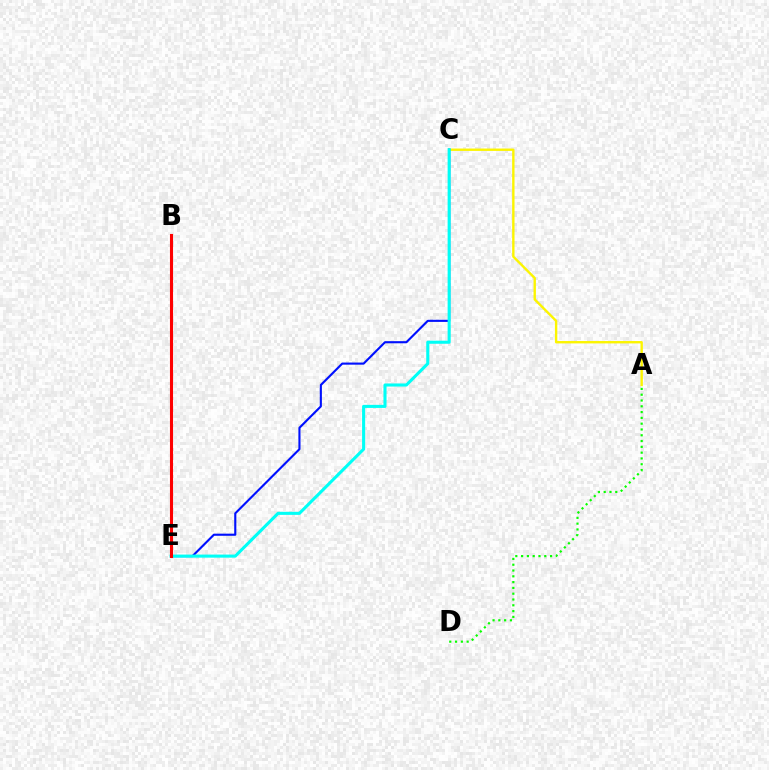{('A', 'C'): [{'color': '#fcf500', 'line_style': 'solid', 'thickness': 1.71}], ('B', 'E'): [{'color': '#ee00ff', 'line_style': 'dotted', 'thickness': 2.15}, {'color': '#ff0000', 'line_style': 'solid', 'thickness': 2.22}], ('C', 'E'): [{'color': '#0010ff', 'line_style': 'solid', 'thickness': 1.53}, {'color': '#00fff6', 'line_style': 'solid', 'thickness': 2.22}], ('A', 'D'): [{'color': '#08ff00', 'line_style': 'dotted', 'thickness': 1.57}]}